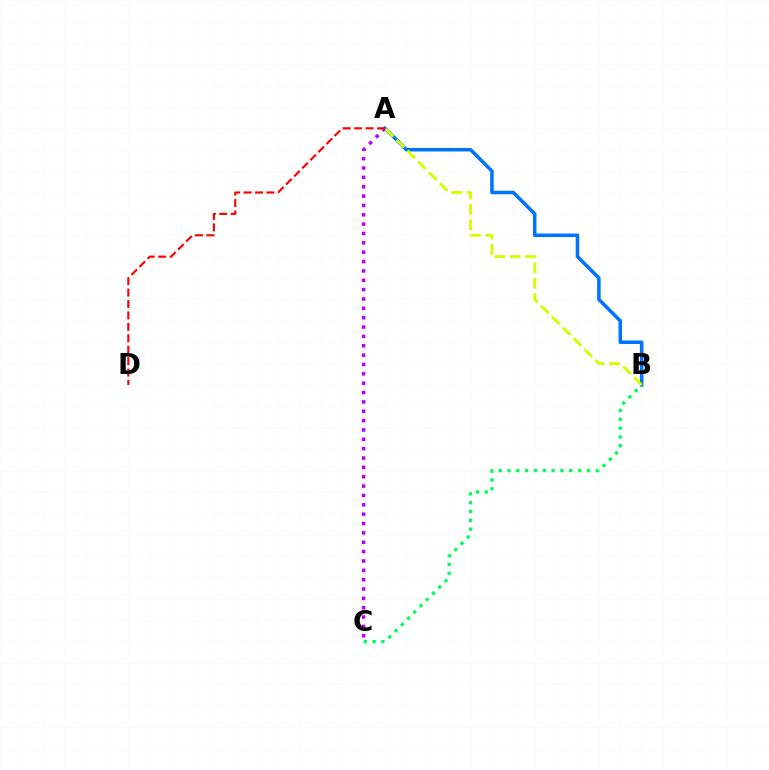{('A', 'B'): [{'color': '#0074ff', 'line_style': 'solid', 'thickness': 2.54}, {'color': '#d1ff00', 'line_style': 'dashed', 'thickness': 2.08}], ('B', 'C'): [{'color': '#00ff5c', 'line_style': 'dotted', 'thickness': 2.4}], ('A', 'C'): [{'color': '#b900ff', 'line_style': 'dotted', 'thickness': 2.54}], ('A', 'D'): [{'color': '#ff0000', 'line_style': 'dashed', 'thickness': 1.55}]}